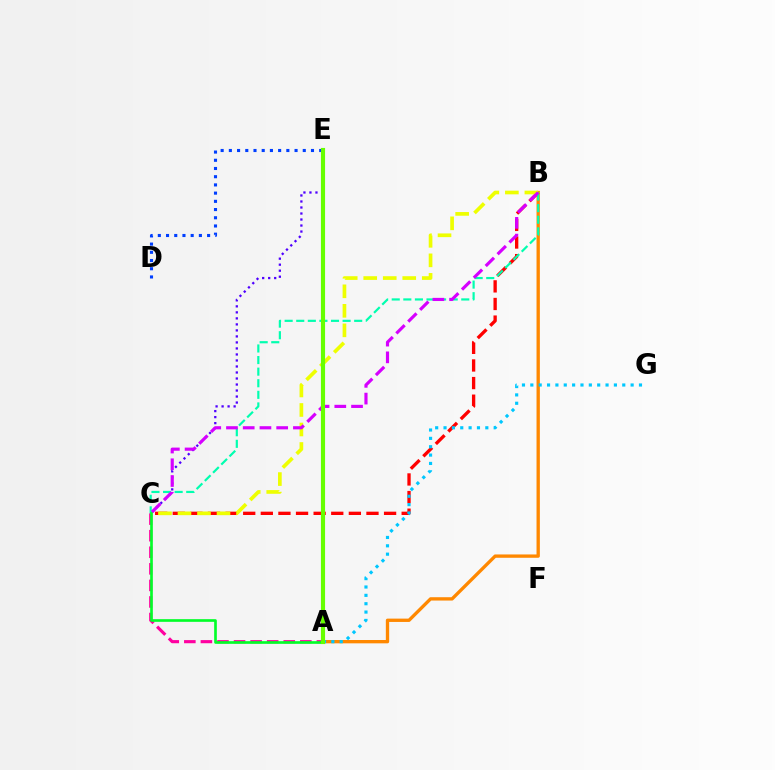{('A', 'C'): [{'color': '#ff00a0', 'line_style': 'dashed', 'thickness': 2.25}, {'color': '#00ff27', 'line_style': 'solid', 'thickness': 1.91}], ('A', 'B'): [{'color': '#ff8800', 'line_style': 'solid', 'thickness': 2.4}], ('B', 'C'): [{'color': '#ff0000', 'line_style': 'dashed', 'thickness': 2.39}, {'color': '#eeff00', 'line_style': 'dashed', 'thickness': 2.65}, {'color': '#00ffaf', 'line_style': 'dashed', 'thickness': 1.57}, {'color': '#d600ff', 'line_style': 'dashed', 'thickness': 2.27}], ('C', 'E'): [{'color': '#4f00ff', 'line_style': 'dotted', 'thickness': 1.63}], ('A', 'G'): [{'color': '#00c7ff', 'line_style': 'dotted', 'thickness': 2.27}], ('D', 'E'): [{'color': '#003fff', 'line_style': 'dotted', 'thickness': 2.23}], ('A', 'E'): [{'color': '#66ff00', 'line_style': 'solid', 'thickness': 2.98}]}